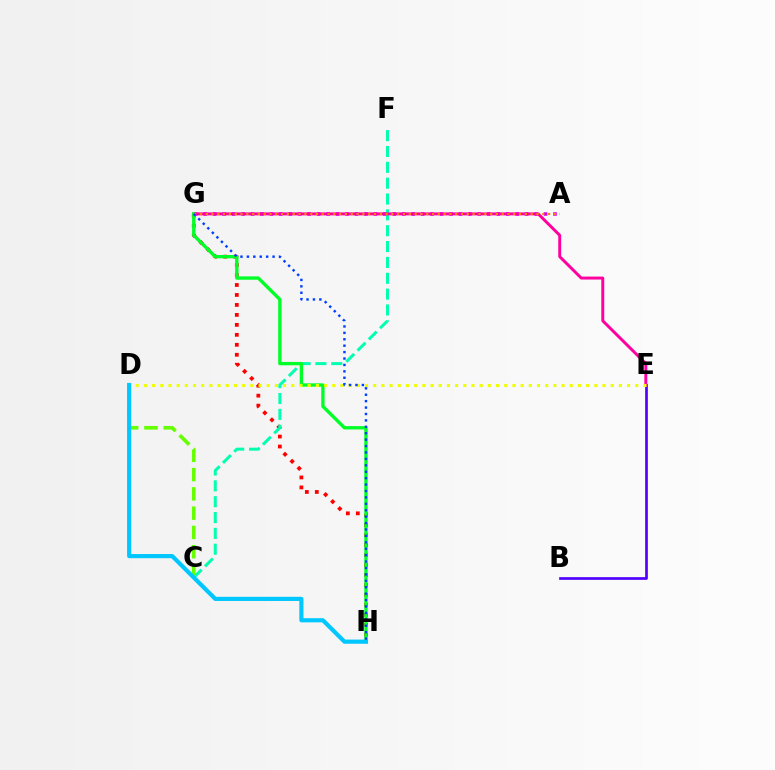{('A', 'G'): [{'color': '#d600ff', 'line_style': 'dotted', 'thickness': 2.57}, {'color': '#ff8800', 'line_style': 'dotted', 'thickness': 1.58}], ('G', 'H'): [{'color': '#ff0000', 'line_style': 'dotted', 'thickness': 2.71}, {'color': '#00ff27', 'line_style': 'solid', 'thickness': 2.41}, {'color': '#003fff', 'line_style': 'dotted', 'thickness': 1.74}], ('B', 'E'): [{'color': '#4f00ff', 'line_style': 'solid', 'thickness': 1.93}], ('C', 'F'): [{'color': '#00ffaf', 'line_style': 'dashed', 'thickness': 2.15}], ('E', 'G'): [{'color': '#ff00a0', 'line_style': 'solid', 'thickness': 2.13}], ('C', 'D'): [{'color': '#66ff00', 'line_style': 'dashed', 'thickness': 2.62}], ('D', 'E'): [{'color': '#eeff00', 'line_style': 'dotted', 'thickness': 2.23}], ('D', 'H'): [{'color': '#00c7ff', 'line_style': 'solid', 'thickness': 2.99}]}